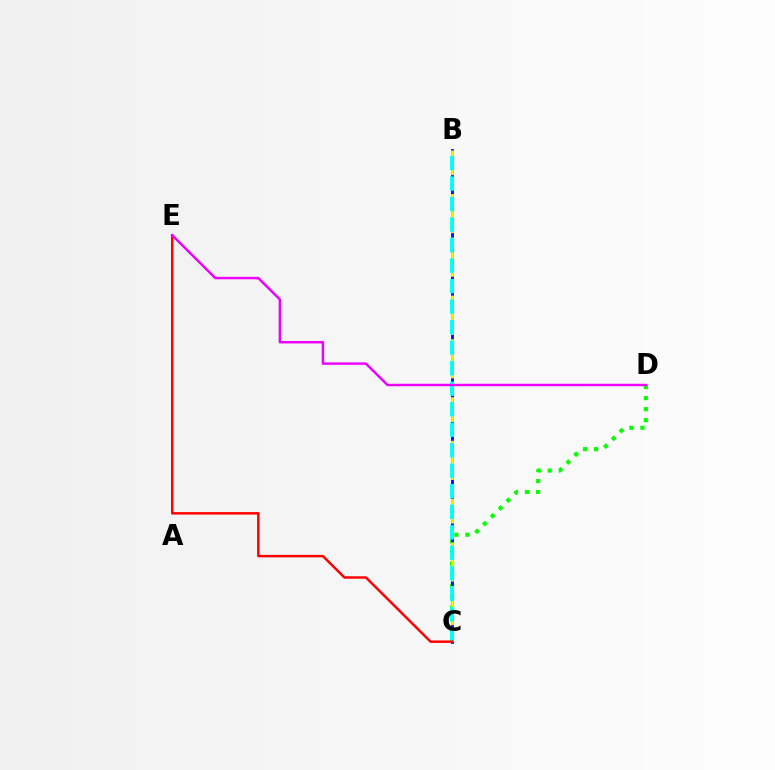{('C', 'D'): [{'color': '#08ff00', 'line_style': 'dotted', 'thickness': 3.0}], ('B', 'C'): [{'color': '#0010ff', 'line_style': 'solid', 'thickness': 2.04}, {'color': '#fcf500', 'line_style': 'dashed', 'thickness': 1.97}, {'color': '#00fff6', 'line_style': 'dashed', 'thickness': 2.79}], ('C', 'E'): [{'color': '#ff0000', 'line_style': 'solid', 'thickness': 1.77}], ('D', 'E'): [{'color': '#ee00ff', 'line_style': 'solid', 'thickness': 1.77}]}